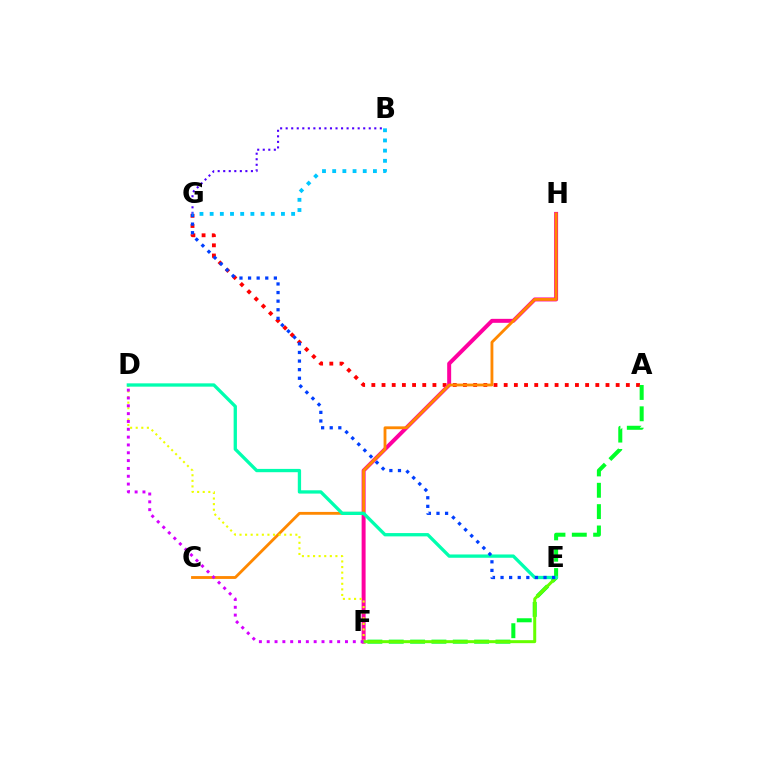{('A', 'G'): [{'color': '#ff0000', 'line_style': 'dotted', 'thickness': 2.77}], ('F', 'H'): [{'color': '#ff00a0', 'line_style': 'solid', 'thickness': 2.86}], ('A', 'F'): [{'color': '#00ff27', 'line_style': 'dashed', 'thickness': 2.9}], ('C', 'H'): [{'color': '#ff8800', 'line_style': 'solid', 'thickness': 2.04}], ('D', 'F'): [{'color': '#eeff00', 'line_style': 'dotted', 'thickness': 1.52}, {'color': '#d600ff', 'line_style': 'dotted', 'thickness': 2.13}], ('E', 'F'): [{'color': '#66ff00', 'line_style': 'solid', 'thickness': 2.16}], ('D', 'E'): [{'color': '#00ffaf', 'line_style': 'solid', 'thickness': 2.38}], ('E', 'G'): [{'color': '#003fff', 'line_style': 'dotted', 'thickness': 2.34}], ('B', 'G'): [{'color': '#4f00ff', 'line_style': 'dotted', 'thickness': 1.5}, {'color': '#00c7ff', 'line_style': 'dotted', 'thickness': 2.77}]}